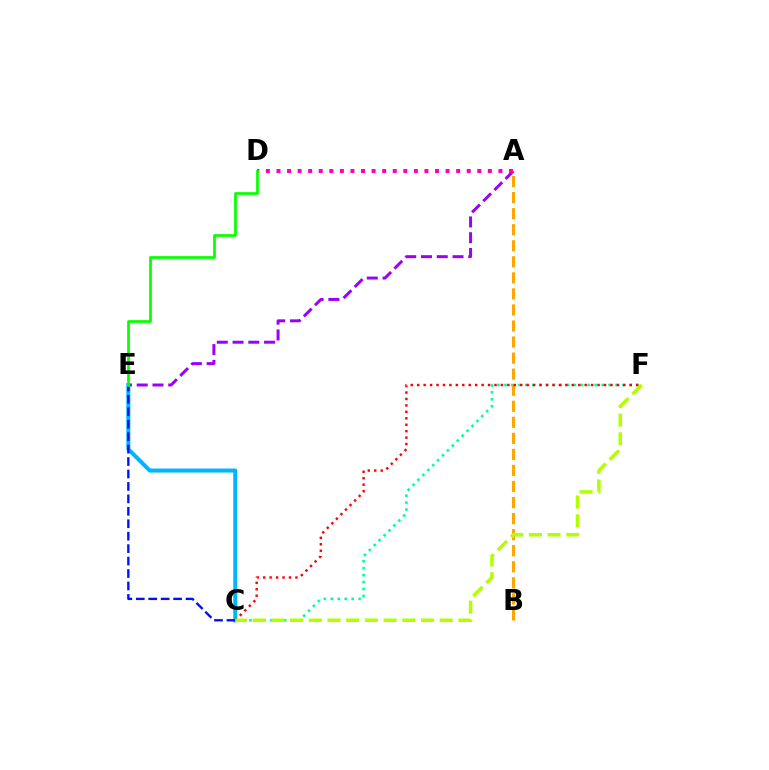{('A', 'E'): [{'color': '#9b00ff', 'line_style': 'dashed', 'thickness': 2.14}], ('C', 'E'): [{'color': '#00b5ff', 'line_style': 'solid', 'thickness': 2.89}, {'color': '#0010ff', 'line_style': 'dashed', 'thickness': 1.69}], ('A', 'D'): [{'color': '#ff00bd', 'line_style': 'dotted', 'thickness': 2.87}], ('D', 'E'): [{'color': '#08ff00', 'line_style': 'solid', 'thickness': 1.97}], ('C', 'F'): [{'color': '#00ff9d', 'line_style': 'dotted', 'thickness': 1.89}, {'color': '#ff0000', 'line_style': 'dotted', 'thickness': 1.75}, {'color': '#b3ff00', 'line_style': 'dashed', 'thickness': 2.54}], ('A', 'B'): [{'color': '#ffa500', 'line_style': 'dashed', 'thickness': 2.18}]}